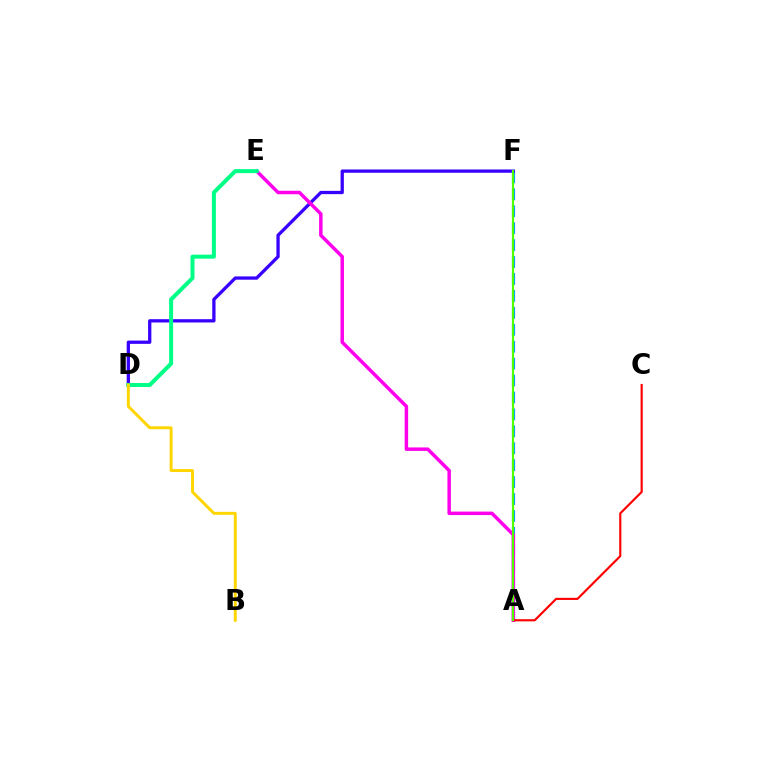{('A', 'F'): [{'color': '#009eff', 'line_style': 'dashed', 'thickness': 2.3}, {'color': '#4fff00', 'line_style': 'solid', 'thickness': 1.54}], ('D', 'F'): [{'color': '#3700ff', 'line_style': 'solid', 'thickness': 2.36}], ('A', 'E'): [{'color': '#ff00ed', 'line_style': 'solid', 'thickness': 2.51}], ('D', 'E'): [{'color': '#00ff86', 'line_style': 'solid', 'thickness': 2.88}], ('A', 'C'): [{'color': '#ff0000', 'line_style': 'solid', 'thickness': 1.55}], ('B', 'D'): [{'color': '#ffd500', 'line_style': 'solid', 'thickness': 2.12}]}